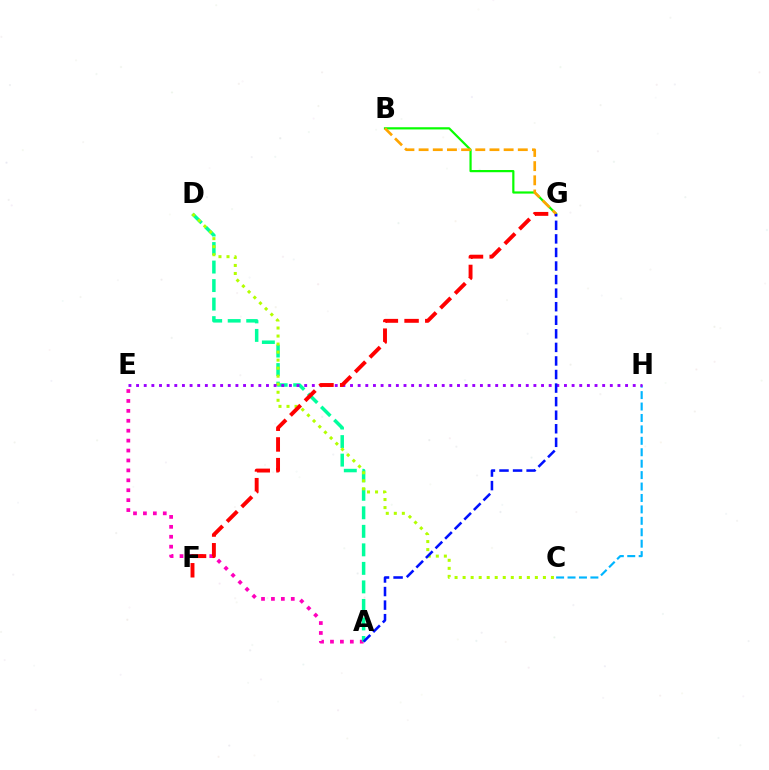{('C', 'H'): [{'color': '#00b5ff', 'line_style': 'dashed', 'thickness': 1.55}], ('A', 'E'): [{'color': '#ff00bd', 'line_style': 'dotted', 'thickness': 2.7}], ('B', 'G'): [{'color': '#08ff00', 'line_style': 'solid', 'thickness': 1.59}, {'color': '#ffa500', 'line_style': 'dashed', 'thickness': 1.93}], ('A', 'D'): [{'color': '#00ff9d', 'line_style': 'dashed', 'thickness': 2.52}], ('C', 'D'): [{'color': '#b3ff00', 'line_style': 'dotted', 'thickness': 2.18}], ('E', 'H'): [{'color': '#9b00ff', 'line_style': 'dotted', 'thickness': 2.08}], ('F', 'G'): [{'color': '#ff0000', 'line_style': 'dashed', 'thickness': 2.81}], ('A', 'G'): [{'color': '#0010ff', 'line_style': 'dashed', 'thickness': 1.84}]}